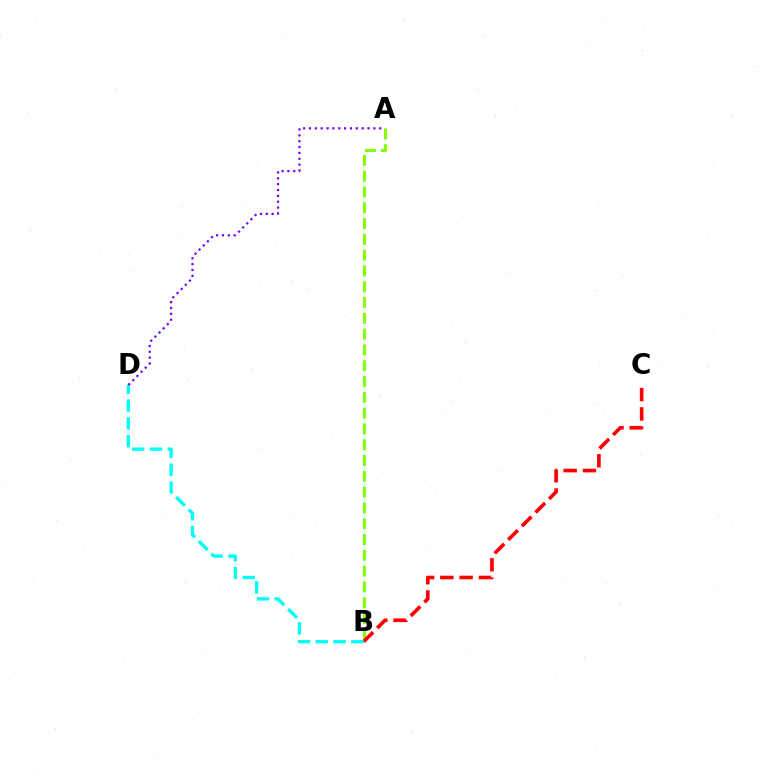{('A', 'B'): [{'color': '#84ff00', 'line_style': 'dashed', 'thickness': 2.15}], ('B', 'C'): [{'color': '#ff0000', 'line_style': 'dashed', 'thickness': 2.62}], ('B', 'D'): [{'color': '#00fff6', 'line_style': 'dashed', 'thickness': 2.42}], ('A', 'D'): [{'color': '#7200ff', 'line_style': 'dotted', 'thickness': 1.59}]}